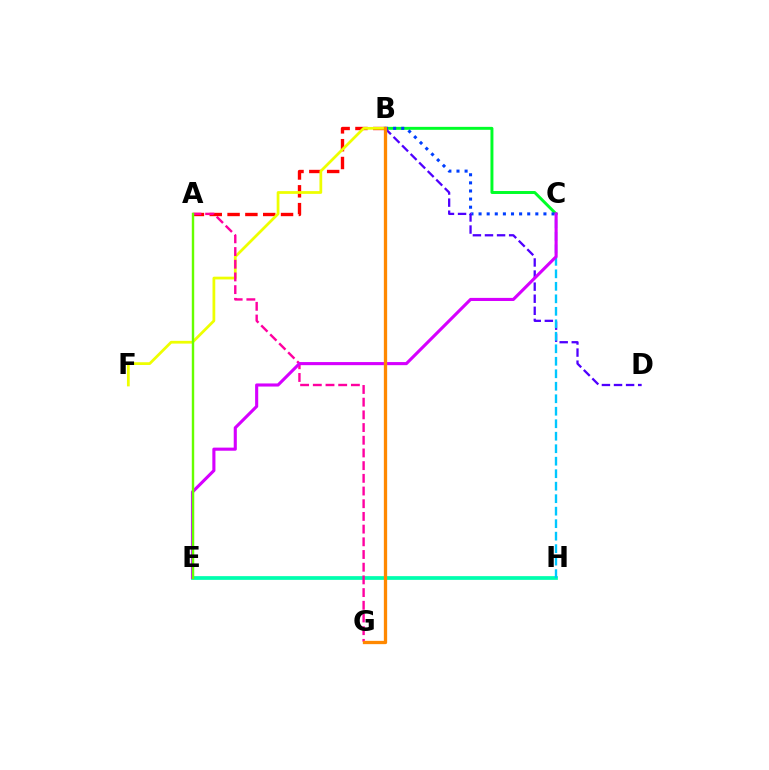{('B', 'C'): [{'color': '#00ff27', 'line_style': 'solid', 'thickness': 2.12}, {'color': '#003fff', 'line_style': 'dotted', 'thickness': 2.2}], ('E', 'H'): [{'color': '#00ffaf', 'line_style': 'solid', 'thickness': 2.68}], ('A', 'B'): [{'color': '#ff0000', 'line_style': 'dashed', 'thickness': 2.42}], ('B', 'F'): [{'color': '#eeff00', 'line_style': 'solid', 'thickness': 1.99}], ('B', 'D'): [{'color': '#4f00ff', 'line_style': 'dashed', 'thickness': 1.64}], ('A', 'G'): [{'color': '#ff00a0', 'line_style': 'dashed', 'thickness': 1.72}], ('C', 'H'): [{'color': '#00c7ff', 'line_style': 'dashed', 'thickness': 1.7}], ('C', 'E'): [{'color': '#d600ff', 'line_style': 'solid', 'thickness': 2.23}], ('A', 'E'): [{'color': '#66ff00', 'line_style': 'solid', 'thickness': 1.74}], ('B', 'G'): [{'color': '#ff8800', 'line_style': 'solid', 'thickness': 2.37}]}